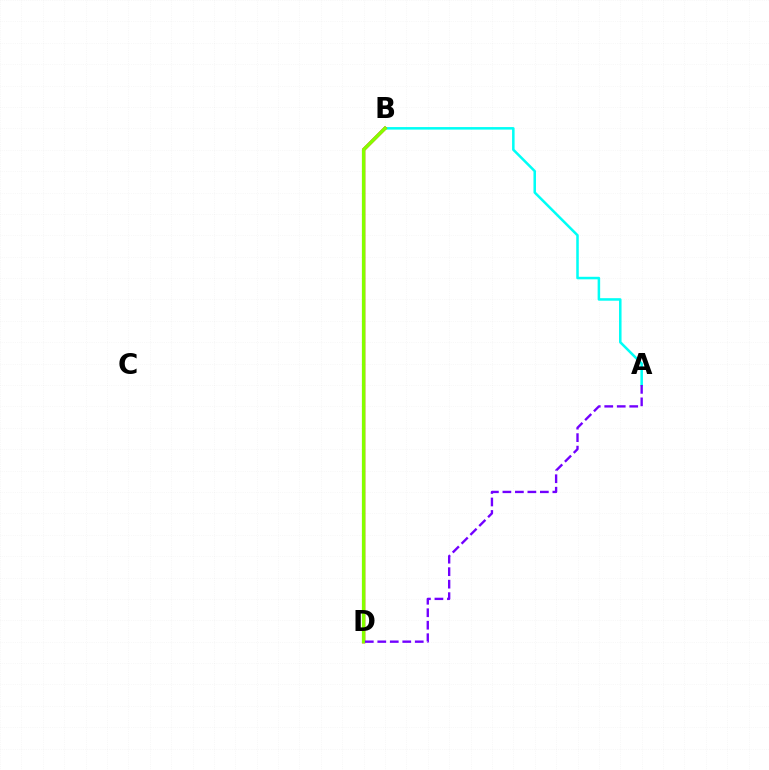{('A', 'B'): [{'color': '#00fff6', 'line_style': 'solid', 'thickness': 1.82}], ('B', 'D'): [{'color': '#ff0000', 'line_style': 'solid', 'thickness': 2.36}, {'color': '#84ff00', 'line_style': 'solid', 'thickness': 2.43}], ('A', 'D'): [{'color': '#7200ff', 'line_style': 'dashed', 'thickness': 1.7}]}